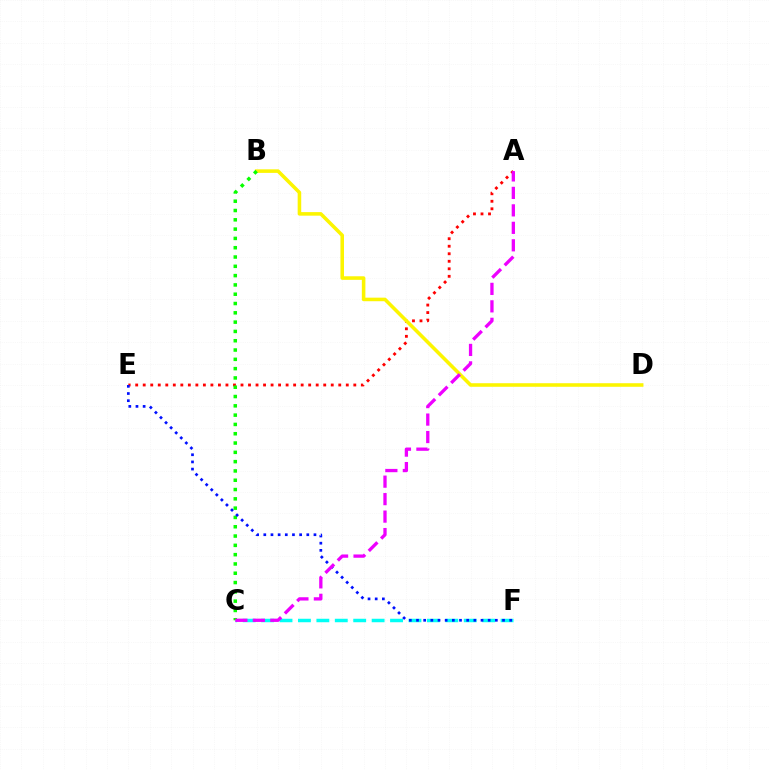{('A', 'E'): [{'color': '#ff0000', 'line_style': 'dotted', 'thickness': 2.04}], ('C', 'F'): [{'color': '#00fff6', 'line_style': 'dashed', 'thickness': 2.5}], ('B', 'D'): [{'color': '#fcf500', 'line_style': 'solid', 'thickness': 2.56}], ('B', 'C'): [{'color': '#08ff00', 'line_style': 'dotted', 'thickness': 2.53}], ('E', 'F'): [{'color': '#0010ff', 'line_style': 'dotted', 'thickness': 1.95}], ('A', 'C'): [{'color': '#ee00ff', 'line_style': 'dashed', 'thickness': 2.37}]}